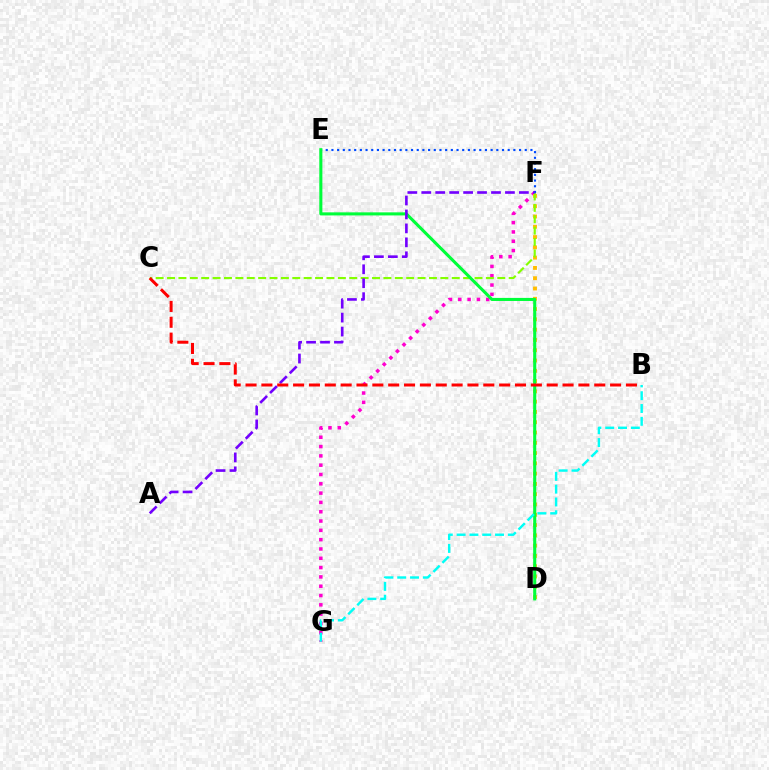{('F', 'G'): [{'color': '#ff00cf', 'line_style': 'dotted', 'thickness': 2.53}], ('D', 'F'): [{'color': '#ffbd00', 'line_style': 'dotted', 'thickness': 2.79}], ('C', 'F'): [{'color': '#84ff00', 'line_style': 'dashed', 'thickness': 1.55}], ('E', 'F'): [{'color': '#004bff', 'line_style': 'dotted', 'thickness': 1.54}], ('D', 'E'): [{'color': '#00ff39', 'line_style': 'solid', 'thickness': 2.22}], ('A', 'F'): [{'color': '#7200ff', 'line_style': 'dashed', 'thickness': 1.89}], ('B', 'C'): [{'color': '#ff0000', 'line_style': 'dashed', 'thickness': 2.15}], ('B', 'G'): [{'color': '#00fff6', 'line_style': 'dashed', 'thickness': 1.74}]}